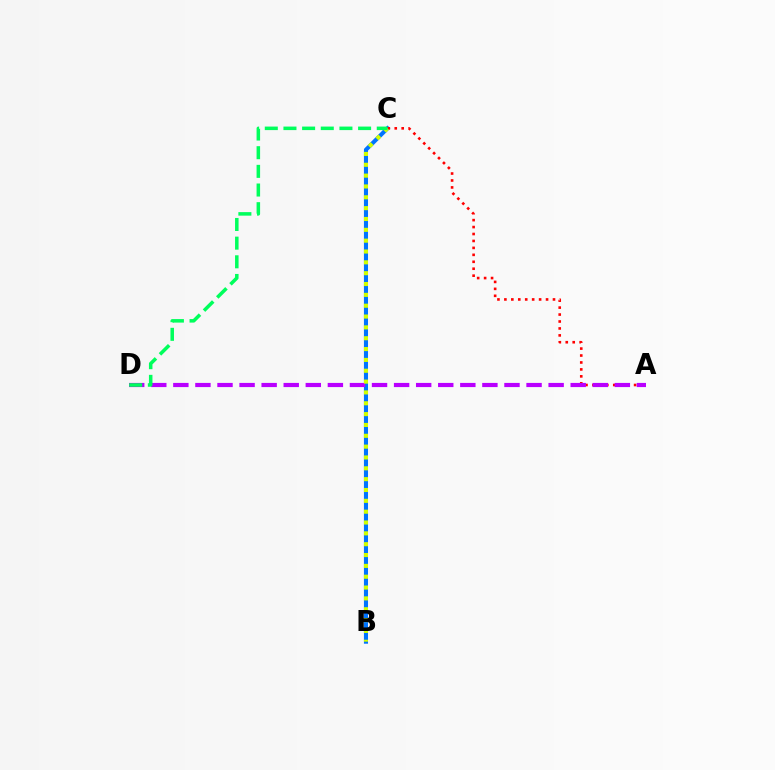{('B', 'C'): [{'color': '#0074ff', 'line_style': 'solid', 'thickness': 2.94}, {'color': '#d1ff00', 'line_style': 'dotted', 'thickness': 2.95}], ('A', 'C'): [{'color': '#ff0000', 'line_style': 'dotted', 'thickness': 1.89}], ('A', 'D'): [{'color': '#b900ff', 'line_style': 'dashed', 'thickness': 3.0}], ('C', 'D'): [{'color': '#00ff5c', 'line_style': 'dashed', 'thickness': 2.54}]}